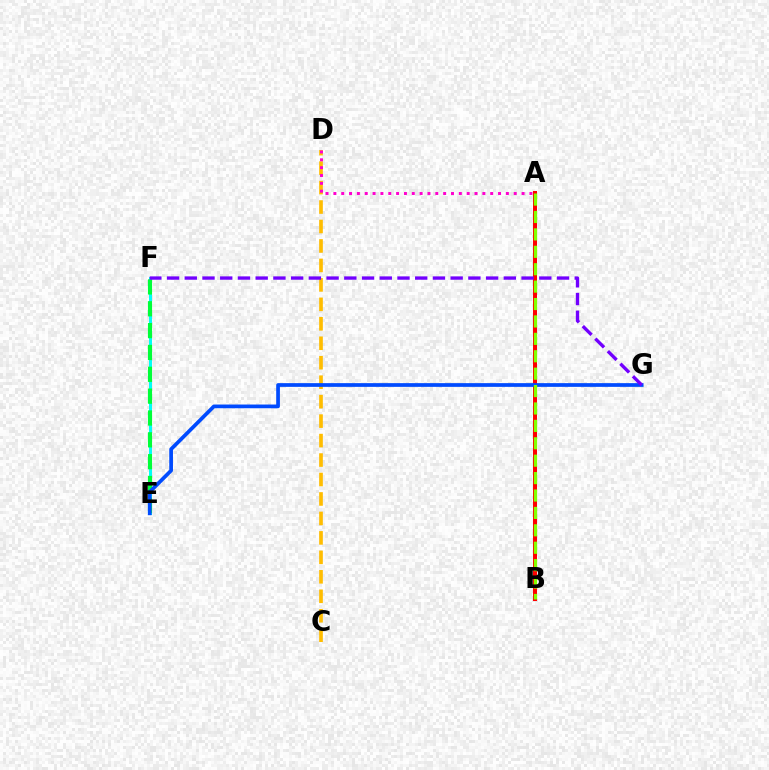{('E', 'F'): [{'color': '#00fff6', 'line_style': 'solid', 'thickness': 2.15}, {'color': '#00ff39', 'line_style': 'dashed', 'thickness': 2.97}], ('C', 'D'): [{'color': '#ffbd00', 'line_style': 'dashed', 'thickness': 2.64}], ('A', 'B'): [{'color': '#ff0000', 'line_style': 'solid', 'thickness': 2.89}, {'color': '#84ff00', 'line_style': 'dashed', 'thickness': 2.36}], ('A', 'D'): [{'color': '#ff00cf', 'line_style': 'dotted', 'thickness': 2.13}], ('E', 'G'): [{'color': '#004bff', 'line_style': 'solid', 'thickness': 2.68}], ('F', 'G'): [{'color': '#7200ff', 'line_style': 'dashed', 'thickness': 2.41}]}